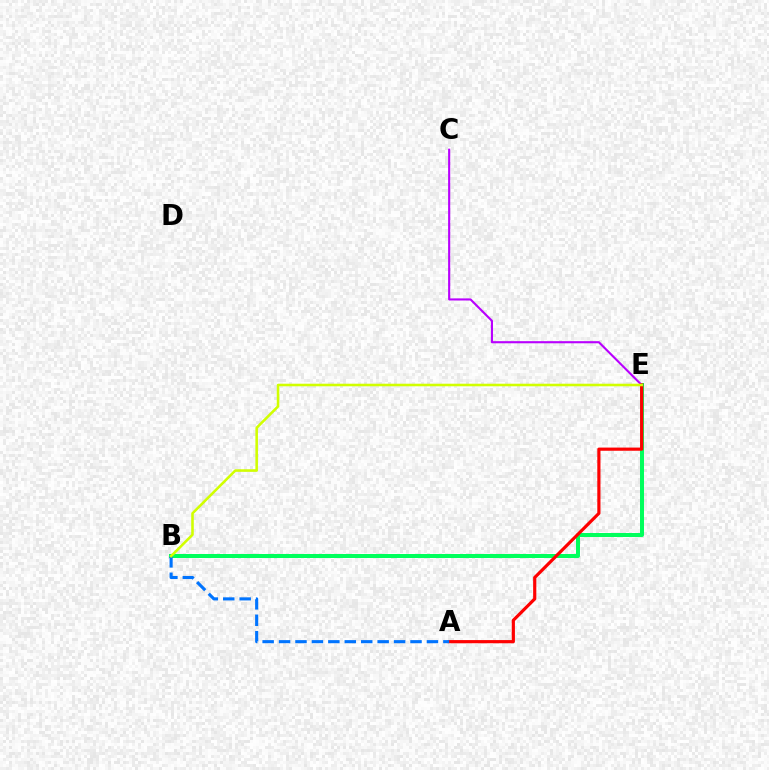{('B', 'E'): [{'color': '#00ff5c', 'line_style': 'solid', 'thickness': 2.88}, {'color': '#d1ff00', 'line_style': 'solid', 'thickness': 1.85}], ('C', 'E'): [{'color': '#b900ff', 'line_style': 'solid', 'thickness': 1.52}], ('A', 'E'): [{'color': '#ff0000', 'line_style': 'solid', 'thickness': 2.29}], ('A', 'B'): [{'color': '#0074ff', 'line_style': 'dashed', 'thickness': 2.23}]}